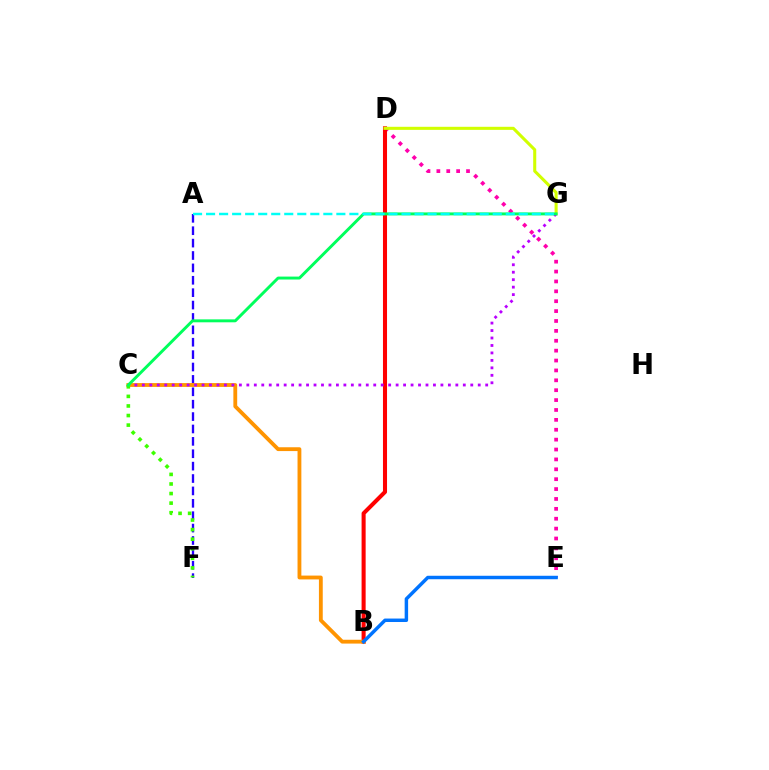{('D', 'E'): [{'color': '#ff00ac', 'line_style': 'dotted', 'thickness': 2.69}], ('A', 'F'): [{'color': '#2500ff', 'line_style': 'dashed', 'thickness': 1.68}], ('B', 'D'): [{'color': '#ff0000', 'line_style': 'solid', 'thickness': 2.92}], ('D', 'G'): [{'color': '#d1ff00', 'line_style': 'solid', 'thickness': 2.21}], ('B', 'C'): [{'color': '#ff9400', 'line_style': 'solid', 'thickness': 2.75}], ('C', 'G'): [{'color': '#b900ff', 'line_style': 'dotted', 'thickness': 2.03}, {'color': '#00ff5c', 'line_style': 'solid', 'thickness': 2.11}], ('C', 'F'): [{'color': '#3dff00', 'line_style': 'dotted', 'thickness': 2.6}], ('A', 'G'): [{'color': '#00fff6', 'line_style': 'dashed', 'thickness': 1.77}], ('B', 'E'): [{'color': '#0074ff', 'line_style': 'solid', 'thickness': 2.49}]}